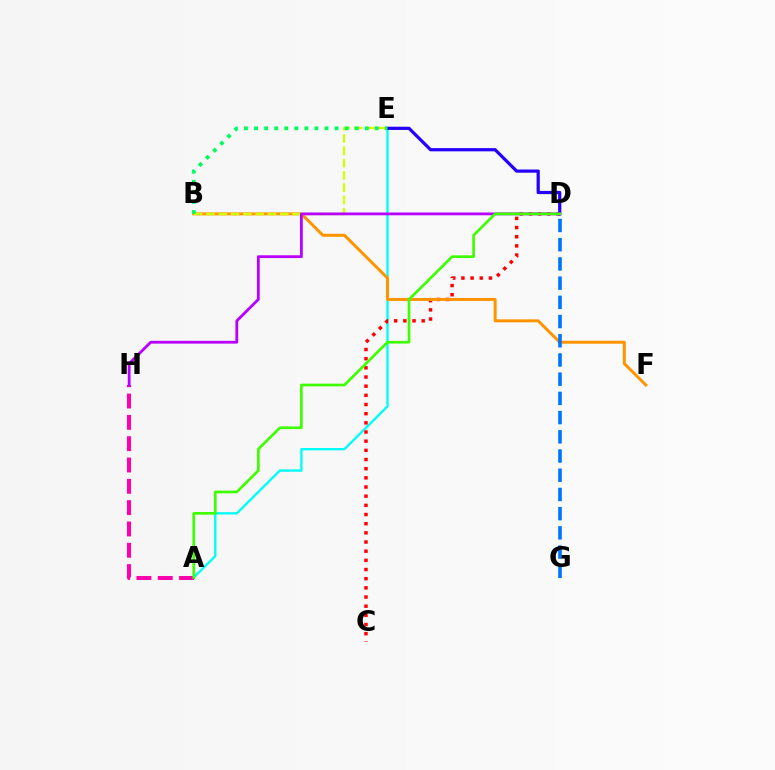{('A', 'E'): [{'color': '#00fff6', 'line_style': 'solid', 'thickness': 1.7}], ('A', 'H'): [{'color': '#ff00ac', 'line_style': 'dashed', 'thickness': 2.9}], ('C', 'D'): [{'color': '#ff0000', 'line_style': 'dotted', 'thickness': 2.49}], ('B', 'F'): [{'color': '#ff9400', 'line_style': 'solid', 'thickness': 2.15}], ('B', 'E'): [{'color': '#d1ff00', 'line_style': 'dashed', 'thickness': 1.67}, {'color': '#00ff5c', 'line_style': 'dotted', 'thickness': 2.74}], ('D', 'E'): [{'color': '#2500ff', 'line_style': 'solid', 'thickness': 2.32}], ('D', 'H'): [{'color': '#b900ff', 'line_style': 'solid', 'thickness': 2.02}], ('D', 'G'): [{'color': '#0074ff', 'line_style': 'dashed', 'thickness': 2.61}], ('A', 'D'): [{'color': '#3dff00', 'line_style': 'solid', 'thickness': 1.93}]}